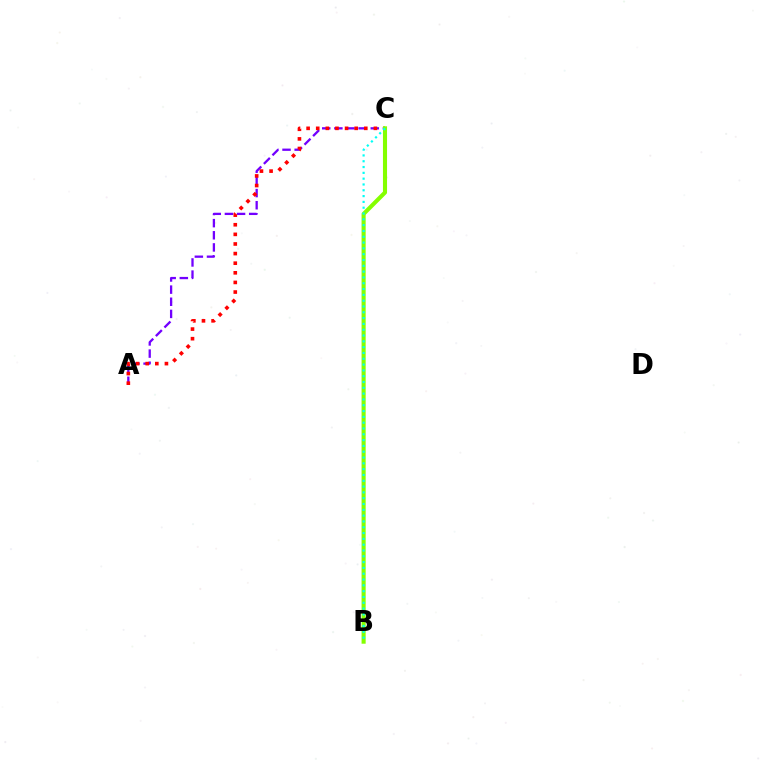{('A', 'C'): [{'color': '#7200ff', 'line_style': 'dashed', 'thickness': 1.65}, {'color': '#ff0000', 'line_style': 'dotted', 'thickness': 2.61}], ('B', 'C'): [{'color': '#84ff00', 'line_style': 'solid', 'thickness': 2.94}, {'color': '#00fff6', 'line_style': 'dotted', 'thickness': 1.58}]}